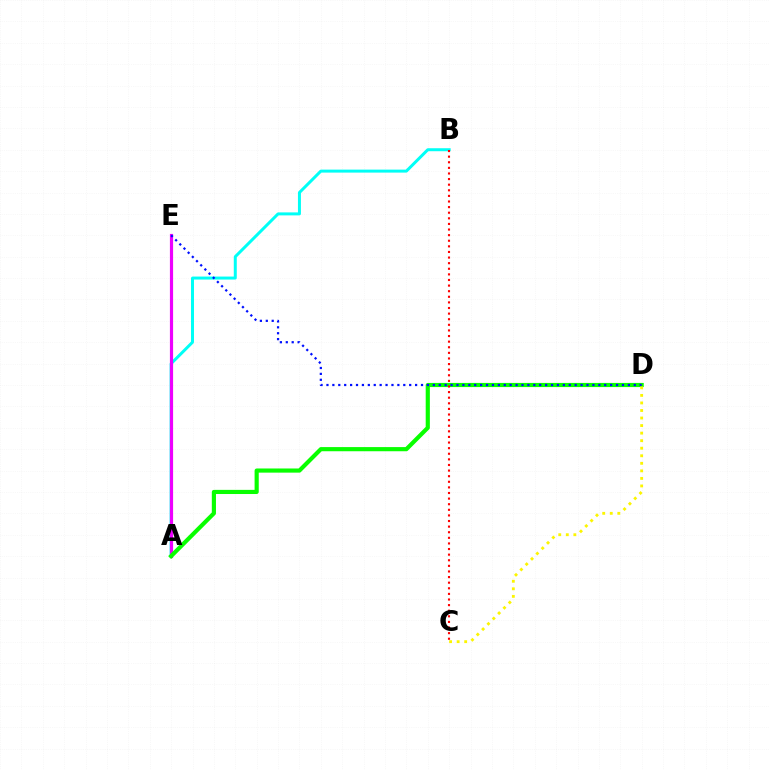{('A', 'B'): [{'color': '#00fff6', 'line_style': 'solid', 'thickness': 2.15}], ('A', 'E'): [{'color': '#ee00ff', 'line_style': 'solid', 'thickness': 2.29}], ('A', 'D'): [{'color': '#08ff00', 'line_style': 'solid', 'thickness': 2.99}], ('B', 'C'): [{'color': '#ff0000', 'line_style': 'dotted', 'thickness': 1.52}], ('D', 'E'): [{'color': '#0010ff', 'line_style': 'dotted', 'thickness': 1.61}], ('C', 'D'): [{'color': '#fcf500', 'line_style': 'dotted', 'thickness': 2.05}]}